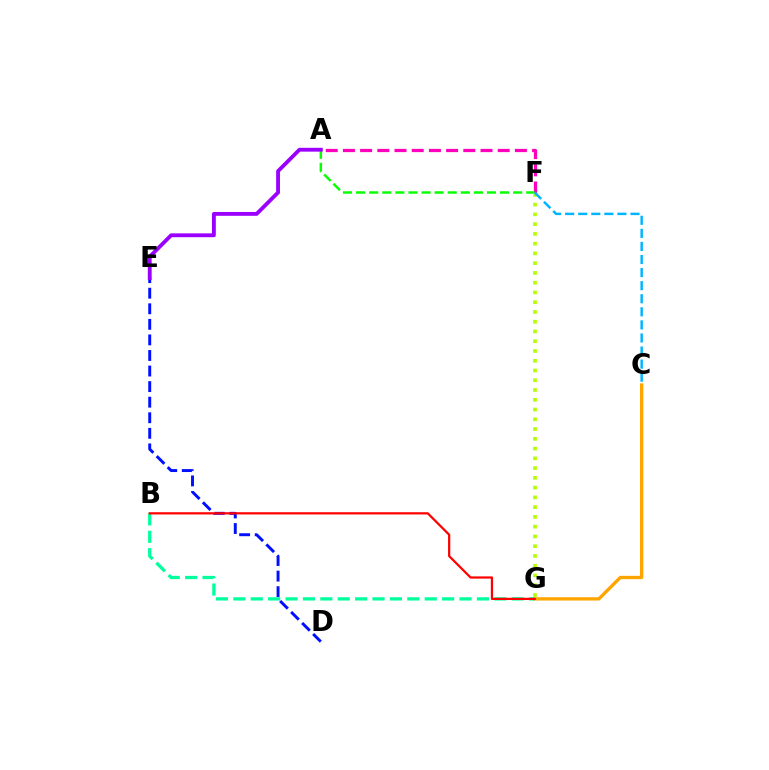{('D', 'E'): [{'color': '#0010ff', 'line_style': 'dashed', 'thickness': 2.12}], ('B', 'G'): [{'color': '#00ff9d', 'line_style': 'dashed', 'thickness': 2.36}, {'color': '#ff0000', 'line_style': 'solid', 'thickness': 1.6}], ('A', 'F'): [{'color': '#ff00bd', 'line_style': 'dashed', 'thickness': 2.34}, {'color': '#08ff00', 'line_style': 'dashed', 'thickness': 1.78}], ('C', 'G'): [{'color': '#ffa500', 'line_style': 'solid', 'thickness': 2.39}], ('F', 'G'): [{'color': '#b3ff00', 'line_style': 'dotted', 'thickness': 2.65}], ('A', 'E'): [{'color': '#9b00ff', 'line_style': 'solid', 'thickness': 2.77}], ('C', 'F'): [{'color': '#00b5ff', 'line_style': 'dashed', 'thickness': 1.78}]}